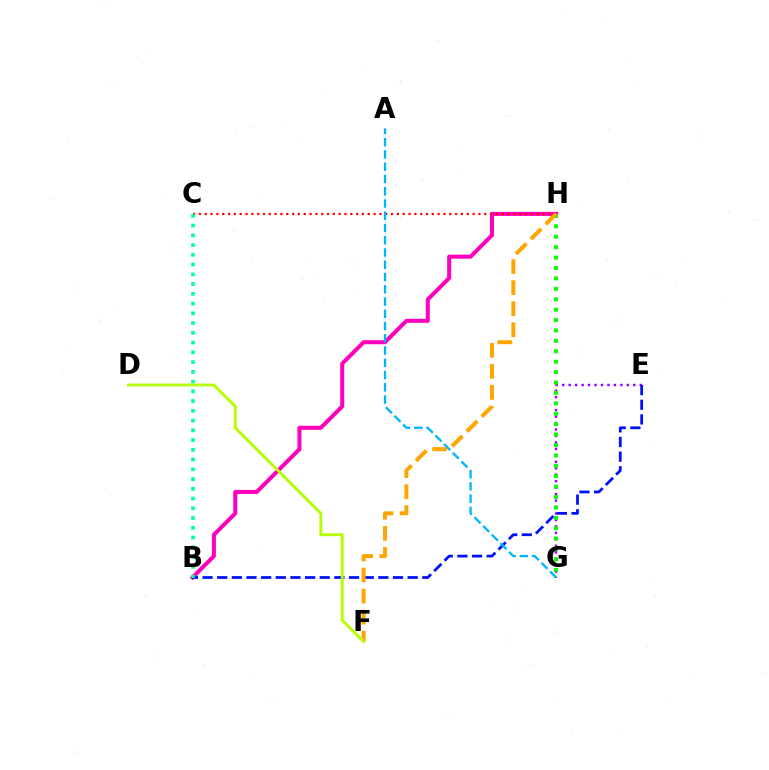{('E', 'G'): [{'color': '#9b00ff', 'line_style': 'dotted', 'thickness': 1.76}], ('B', 'H'): [{'color': '#ff00bd', 'line_style': 'solid', 'thickness': 2.91}], ('B', 'E'): [{'color': '#0010ff', 'line_style': 'dashed', 'thickness': 1.99}], ('C', 'H'): [{'color': '#ff0000', 'line_style': 'dotted', 'thickness': 1.58}], ('B', 'C'): [{'color': '#00ff9d', 'line_style': 'dotted', 'thickness': 2.65}], ('G', 'H'): [{'color': '#08ff00', 'line_style': 'dotted', 'thickness': 2.83}], ('A', 'G'): [{'color': '#00b5ff', 'line_style': 'dashed', 'thickness': 1.66}], ('F', 'H'): [{'color': '#ffa500', 'line_style': 'dashed', 'thickness': 2.86}], ('D', 'F'): [{'color': '#b3ff00', 'line_style': 'solid', 'thickness': 2.08}]}